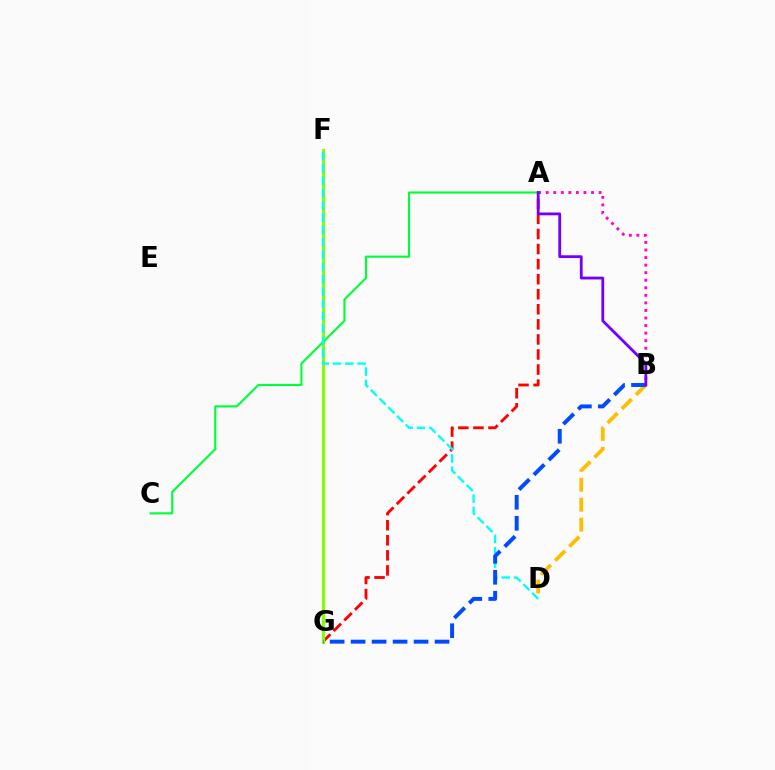{('A', 'G'): [{'color': '#ff0000', 'line_style': 'dashed', 'thickness': 2.05}], ('A', 'B'): [{'color': '#ff00cf', 'line_style': 'dotted', 'thickness': 2.05}, {'color': '#7200ff', 'line_style': 'solid', 'thickness': 2.02}], ('F', 'G'): [{'color': '#84ff00', 'line_style': 'solid', 'thickness': 2.24}], ('A', 'C'): [{'color': '#00ff39', 'line_style': 'solid', 'thickness': 1.53}], ('D', 'F'): [{'color': '#00fff6', 'line_style': 'dashed', 'thickness': 1.67}], ('B', 'D'): [{'color': '#ffbd00', 'line_style': 'dashed', 'thickness': 2.71}], ('B', 'G'): [{'color': '#004bff', 'line_style': 'dashed', 'thickness': 2.85}]}